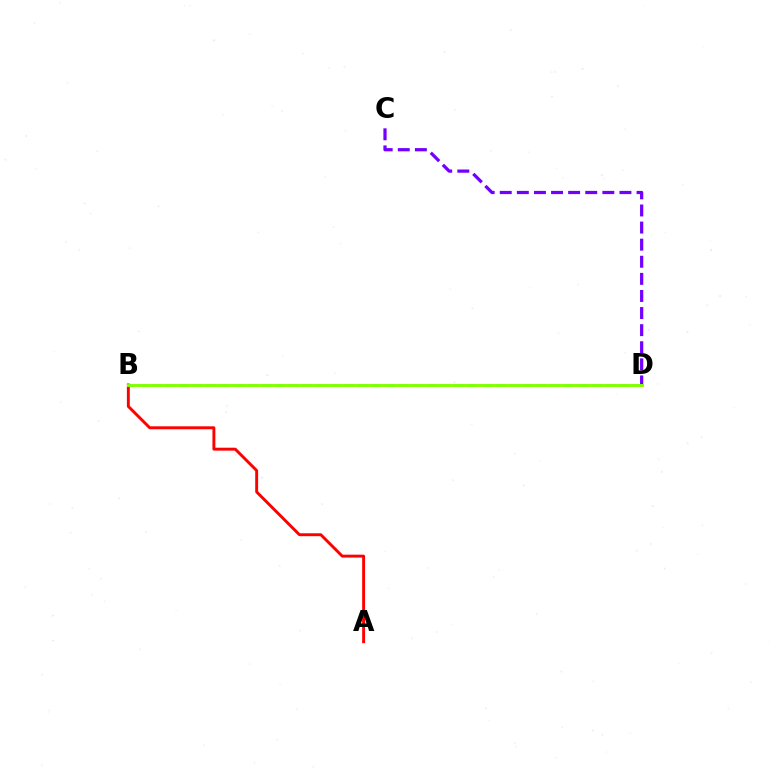{('B', 'D'): [{'color': '#00fff6', 'line_style': 'dashed', 'thickness': 1.87}, {'color': '#84ff00', 'line_style': 'solid', 'thickness': 2.1}], ('C', 'D'): [{'color': '#7200ff', 'line_style': 'dashed', 'thickness': 2.32}], ('A', 'B'): [{'color': '#ff0000', 'line_style': 'solid', 'thickness': 2.1}]}